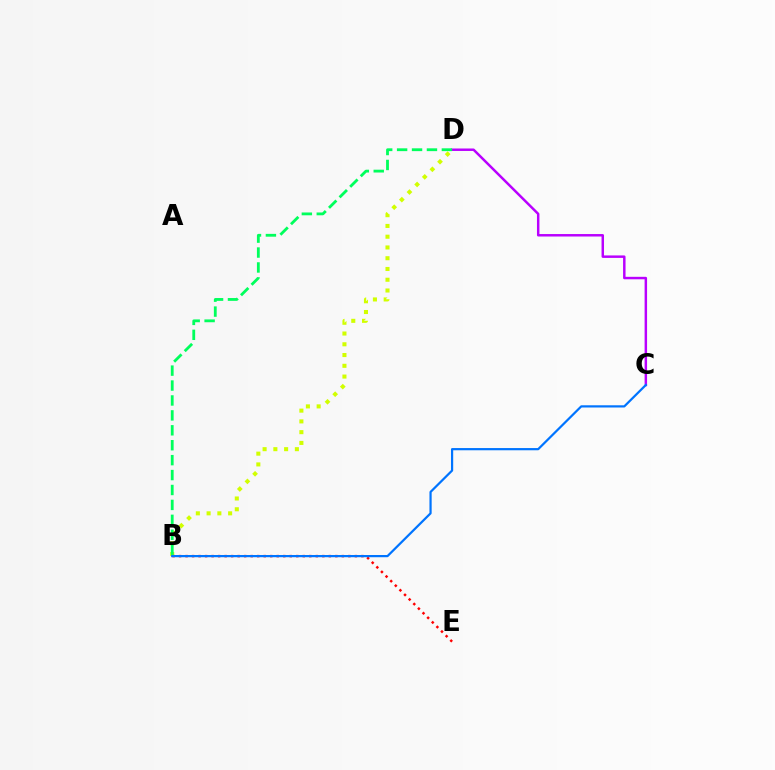{('C', 'D'): [{'color': '#b900ff', 'line_style': 'solid', 'thickness': 1.78}], ('B', 'D'): [{'color': '#d1ff00', 'line_style': 'dotted', 'thickness': 2.92}, {'color': '#00ff5c', 'line_style': 'dashed', 'thickness': 2.03}], ('B', 'E'): [{'color': '#ff0000', 'line_style': 'dotted', 'thickness': 1.77}], ('B', 'C'): [{'color': '#0074ff', 'line_style': 'solid', 'thickness': 1.59}]}